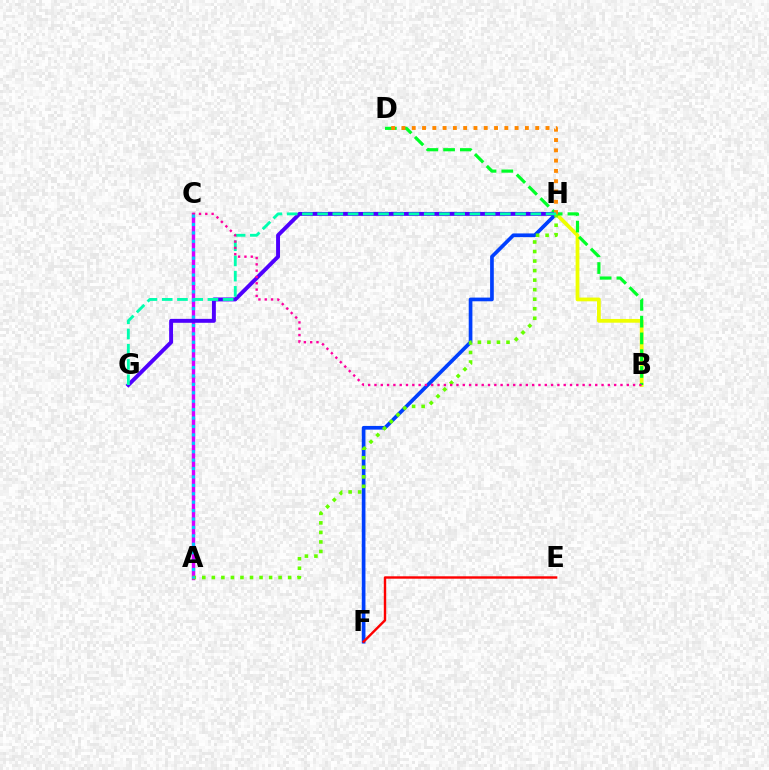{('A', 'C'): [{'color': '#d600ff', 'line_style': 'solid', 'thickness': 2.45}, {'color': '#00c7ff', 'line_style': 'dotted', 'thickness': 2.29}], ('F', 'H'): [{'color': '#003fff', 'line_style': 'solid', 'thickness': 2.65}], ('B', 'H'): [{'color': '#eeff00', 'line_style': 'solid', 'thickness': 2.7}], ('B', 'D'): [{'color': '#00ff27', 'line_style': 'dashed', 'thickness': 2.28}], ('E', 'F'): [{'color': '#ff0000', 'line_style': 'solid', 'thickness': 1.74}], ('G', 'H'): [{'color': '#4f00ff', 'line_style': 'solid', 'thickness': 2.82}, {'color': '#00ffaf', 'line_style': 'dashed', 'thickness': 2.07}], ('D', 'H'): [{'color': '#ff8800', 'line_style': 'dotted', 'thickness': 2.79}], ('A', 'H'): [{'color': '#66ff00', 'line_style': 'dotted', 'thickness': 2.59}], ('B', 'C'): [{'color': '#ff00a0', 'line_style': 'dotted', 'thickness': 1.71}]}